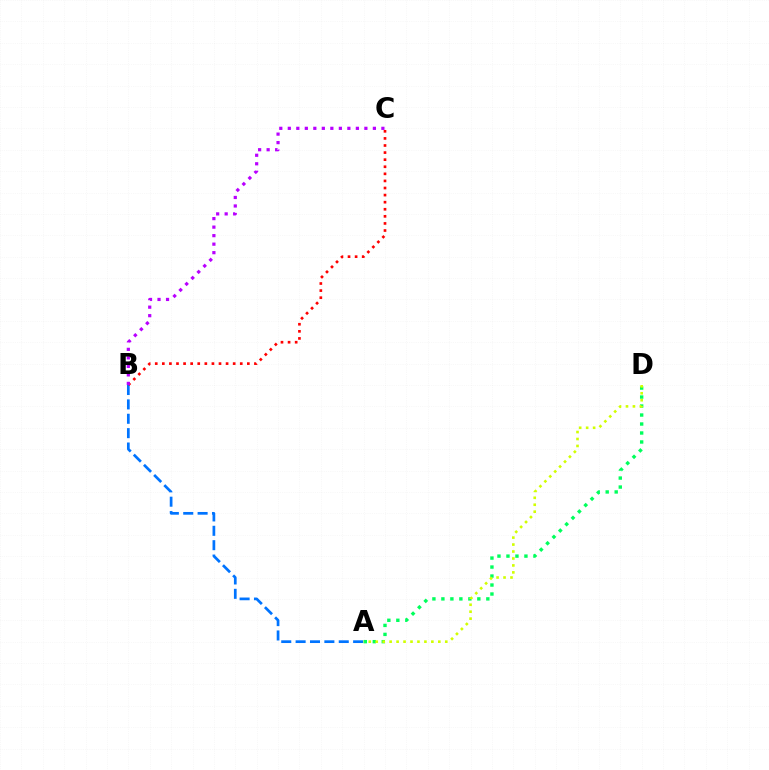{('A', 'D'): [{'color': '#00ff5c', 'line_style': 'dotted', 'thickness': 2.44}, {'color': '#d1ff00', 'line_style': 'dotted', 'thickness': 1.89}], ('A', 'B'): [{'color': '#0074ff', 'line_style': 'dashed', 'thickness': 1.95}], ('B', 'C'): [{'color': '#ff0000', 'line_style': 'dotted', 'thickness': 1.92}, {'color': '#b900ff', 'line_style': 'dotted', 'thickness': 2.31}]}